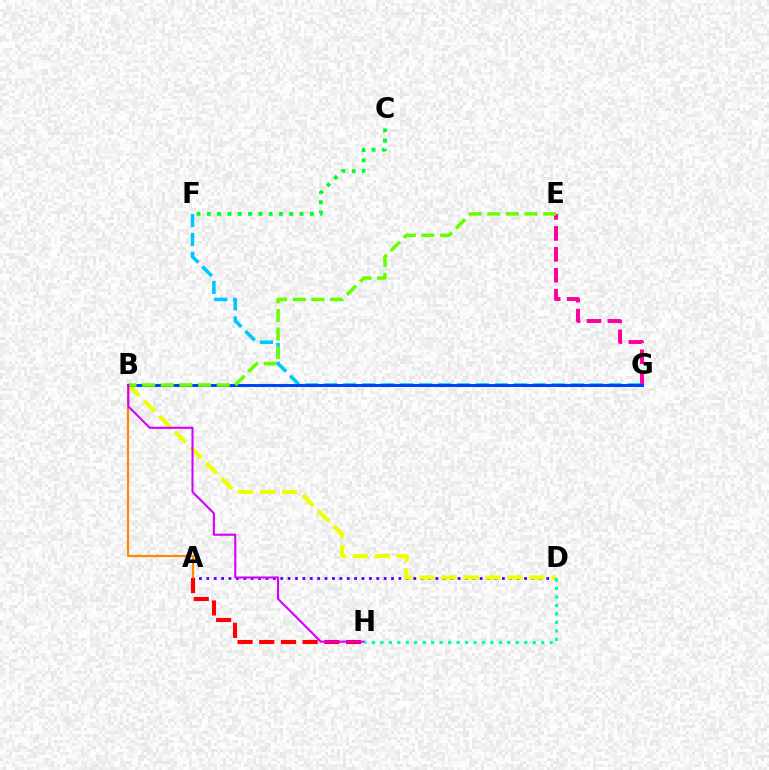{('A', 'D'): [{'color': '#4f00ff', 'line_style': 'dotted', 'thickness': 2.01}], ('E', 'G'): [{'color': '#ff00a0', 'line_style': 'dashed', 'thickness': 2.84}], ('B', 'D'): [{'color': '#eeff00', 'line_style': 'dashed', 'thickness': 2.99}], ('F', 'G'): [{'color': '#00c7ff', 'line_style': 'dashed', 'thickness': 2.57}], ('D', 'H'): [{'color': '#00ffaf', 'line_style': 'dotted', 'thickness': 2.3}], ('C', 'F'): [{'color': '#00ff27', 'line_style': 'dotted', 'thickness': 2.8}], ('A', 'B'): [{'color': '#ff8800', 'line_style': 'solid', 'thickness': 1.55}], ('B', 'G'): [{'color': '#003fff', 'line_style': 'solid', 'thickness': 2.11}], ('A', 'H'): [{'color': '#ff0000', 'line_style': 'dashed', 'thickness': 2.95}], ('B', 'E'): [{'color': '#66ff00', 'line_style': 'dashed', 'thickness': 2.53}], ('B', 'H'): [{'color': '#d600ff', 'line_style': 'solid', 'thickness': 1.51}]}